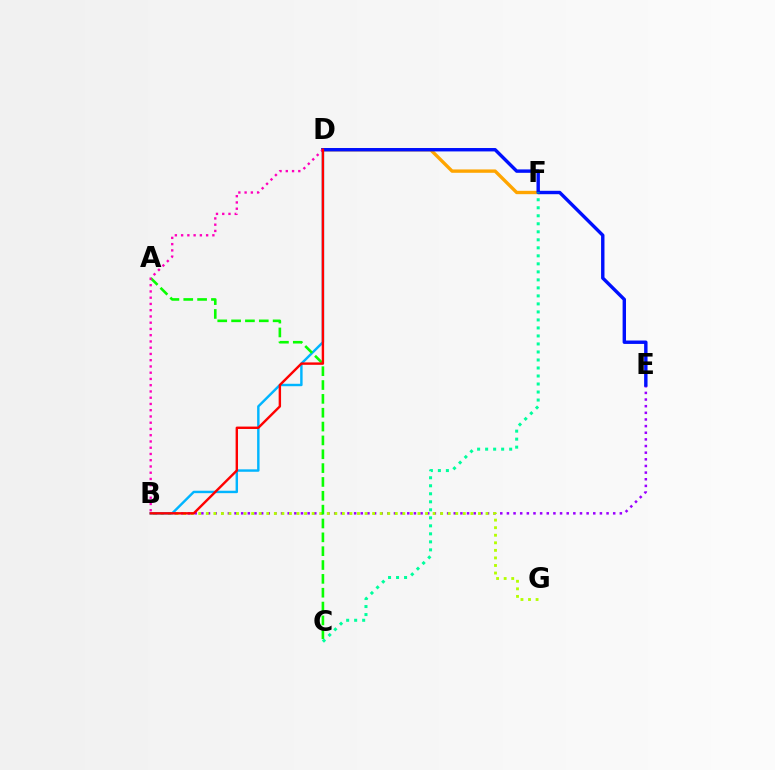{('D', 'F'): [{'color': '#ffa500', 'line_style': 'solid', 'thickness': 2.42}], ('B', 'E'): [{'color': '#9b00ff', 'line_style': 'dotted', 'thickness': 1.8}], ('B', 'G'): [{'color': '#b3ff00', 'line_style': 'dotted', 'thickness': 2.05}], ('B', 'D'): [{'color': '#00b5ff', 'line_style': 'solid', 'thickness': 1.75}, {'color': '#ff00bd', 'line_style': 'dotted', 'thickness': 1.7}, {'color': '#ff0000', 'line_style': 'solid', 'thickness': 1.73}], ('D', 'E'): [{'color': '#0010ff', 'line_style': 'solid', 'thickness': 2.45}], ('A', 'C'): [{'color': '#08ff00', 'line_style': 'dashed', 'thickness': 1.88}], ('C', 'F'): [{'color': '#00ff9d', 'line_style': 'dotted', 'thickness': 2.18}]}